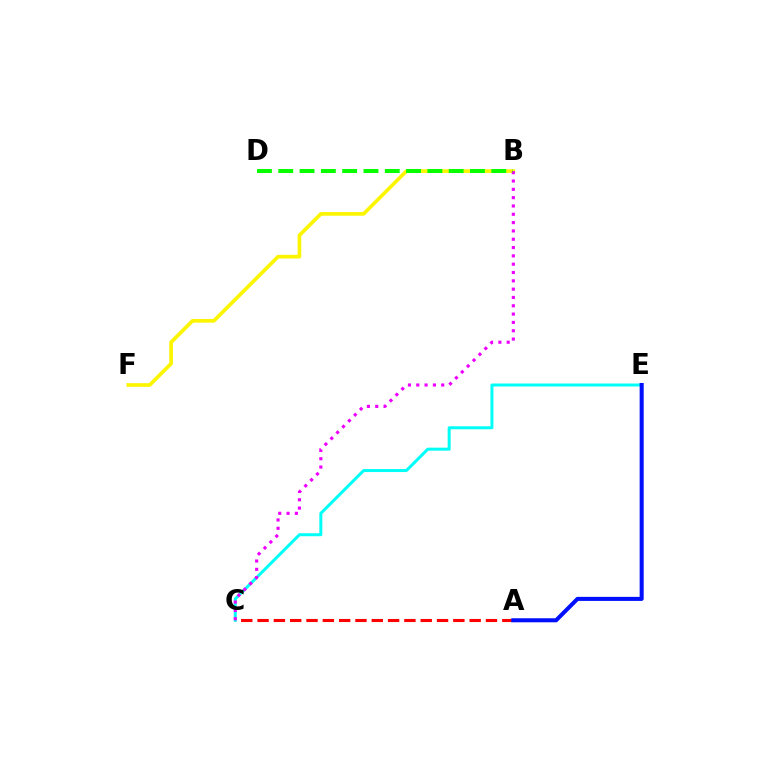{('B', 'F'): [{'color': '#fcf500', 'line_style': 'solid', 'thickness': 2.65}], ('A', 'C'): [{'color': '#ff0000', 'line_style': 'dashed', 'thickness': 2.22}], ('C', 'E'): [{'color': '#00fff6', 'line_style': 'solid', 'thickness': 2.16}], ('A', 'E'): [{'color': '#0010ff', 'line_style': 'solid', 'thickness': 2.91}], ('B', 'C'): [{'color': '#ee00ff', 'line_style': 'dotted', 'thickness': 2.26}], ('B', 'D'): [{'color': '#08ff00', 'line_style': 'dashed', 'thickness': 2.89}]}